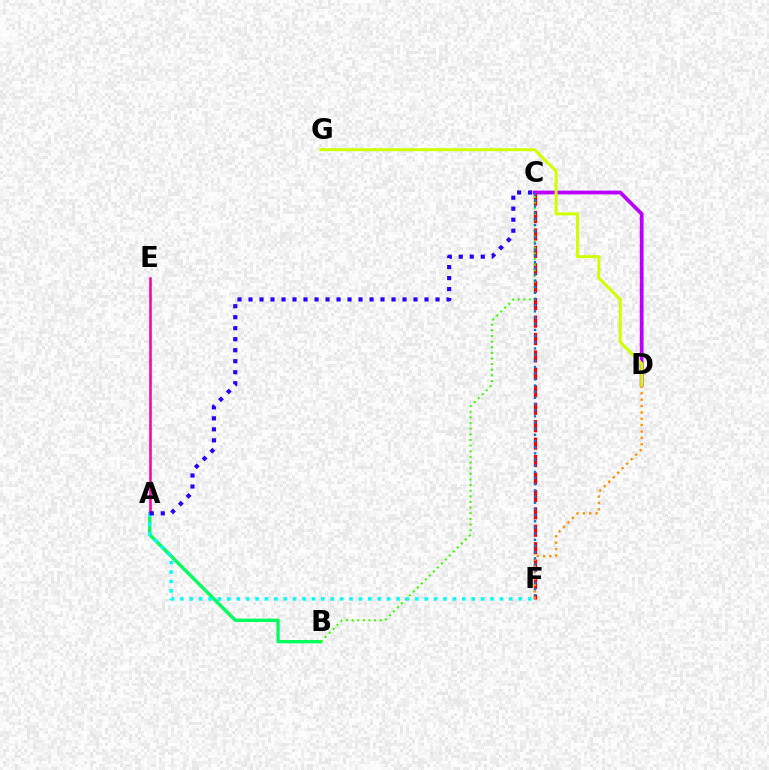{('C', 'D'): [{'color': '#b900ff', 'line_style': 'solid', 'thickness': 2.71}], ('C', 'F'): [{'color': '#ff0000', 'line_style': 'dashed', 'thickness': 2.37}, {'color': '#0074ff', 'line_style': 'dotted', 'thickness': 1.68}], ('A', 'B'): [{'color': '#00ff5c', 'line_style': 'solid', 'thickness': 2.4}], ('B', 'C'): [{'color': '#3dff00', 'line_style': 'dotted', 'thickness': 1.53}], ('D', 'F'): [{'color': '#ff9400', 'line_style': 'dotted', 'thickness': 1.73}], ('A', 'F'): [{'color': '#00fff6', 'line_style': 'dotted', 'thickness': 2.55}], ('D', 'G'): [{'color': '#d1ff00', 'line_style': 'solid', 'thickness': 2.17}], ('A', 'E'): [{'color': '#ff00ac', 'line_style': 'solid', 'thickness': 1.86}], ('A', 'C'): [{'color': '#2500ff', 'line_style': 'dotted', 'thickness': 2.99}]}